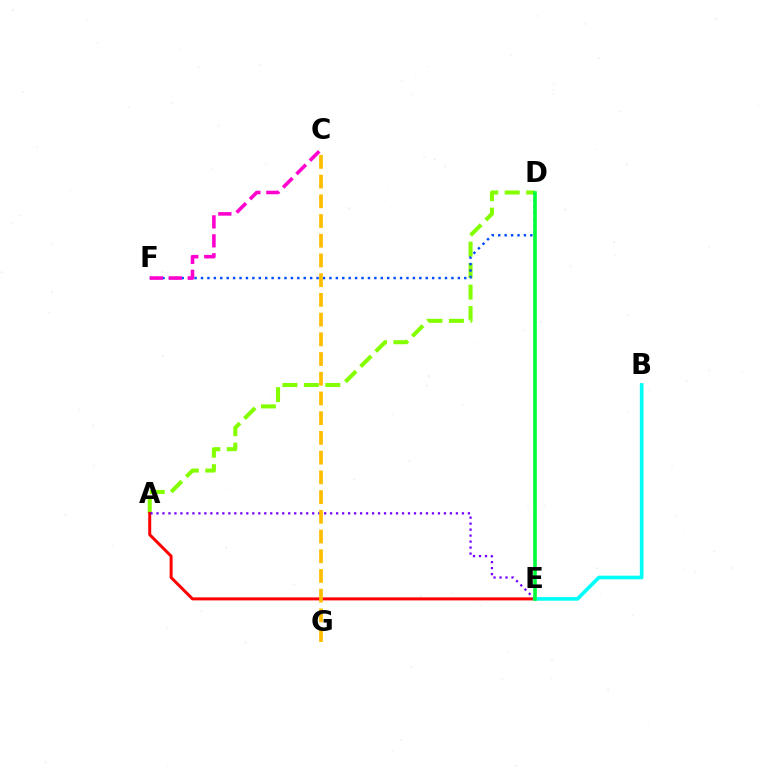{('A', 'D'): [{'color': '#84ff00', 'line_style': 'dashed', 'thickness': 2.91}], ('D', 'F'): [{'color': '#004bff', 'line_style': 'dotted', 'thickness': 1.74}], ('A', 'E'): [{'color': '#ff0000', 'line_style': 'solid', 'thickness': 2.16}, {'color': '#7200ff', 'line_style': 'dotted', 'thickness': 1.63}], ('C', 'F'): [{'color': '#ff00cf', 'line_style': 'dashed', 'thickness': 2.57}], ('B', 'E'): [{'color': '#00fff6', 'line_style': 'solid', 'thickness': 2.64}], ('D', 'E'): [{'color': '#00ff39', 'line_style': 'solid', 'thickness': 2.61}], ('C', 'G'): [{'color': '#ffbd00', 'line_style': 'dashed', 'thickness': 2.68}]}